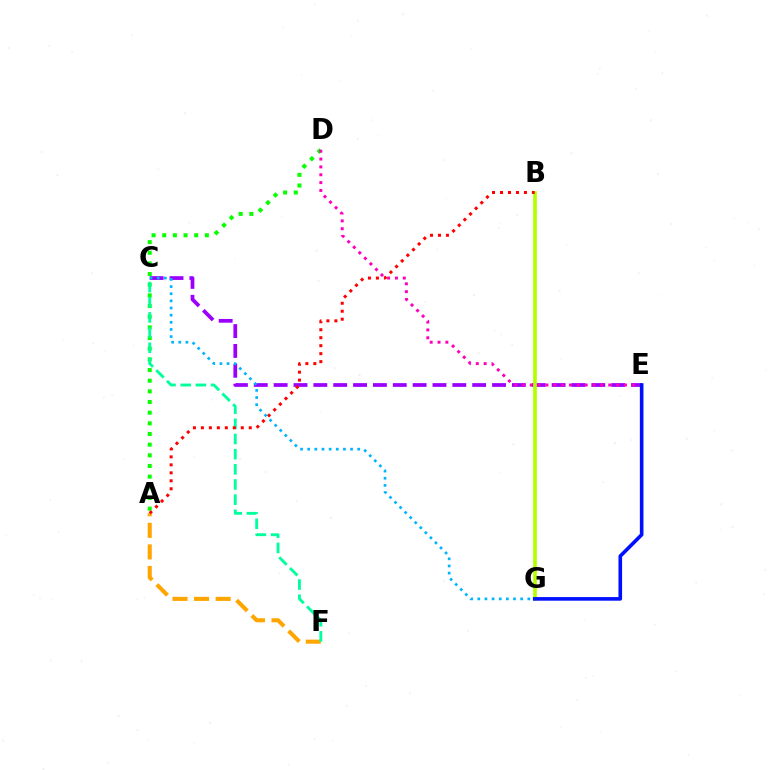{('C', 'E'): [{'color': '#9b00ff', 'line_style': 'dashed', 'thickness': 2.7}], ('A', 'D'): [{'color': '#08ff00', 'line_style': 'dotted', 'thickness': 2.9}], ('D', 'E'): [{'color': '#ff00bd', 'line_style': 'dotted', 'thickness': 2.13}], ('B', 'G'): [{'color': '#b3ff00', 'line_style': 'solid', 'thickness': 2.65}], ('E', 'G'): [{'color': '#0010ff', 'line_style': 'solid', 'thickness': 2.6}], ('A', 'F'): [{'color': '#ffa500', 'line_style': 'dashed', 'thickness': 2.93}], ('C', 'F'): [{'color': '#00ff9d', 'line_style': 'dashed', 'thickness': 2.06}], ('A', 'B'): [{'color': '#ff0000', 'line_style': 'dotted', 'thickness': 2.17}], ('C', 'G'): [{'color': '#00b5ff', 'line_style': 'dotted', 'thickness': 1.94}]}